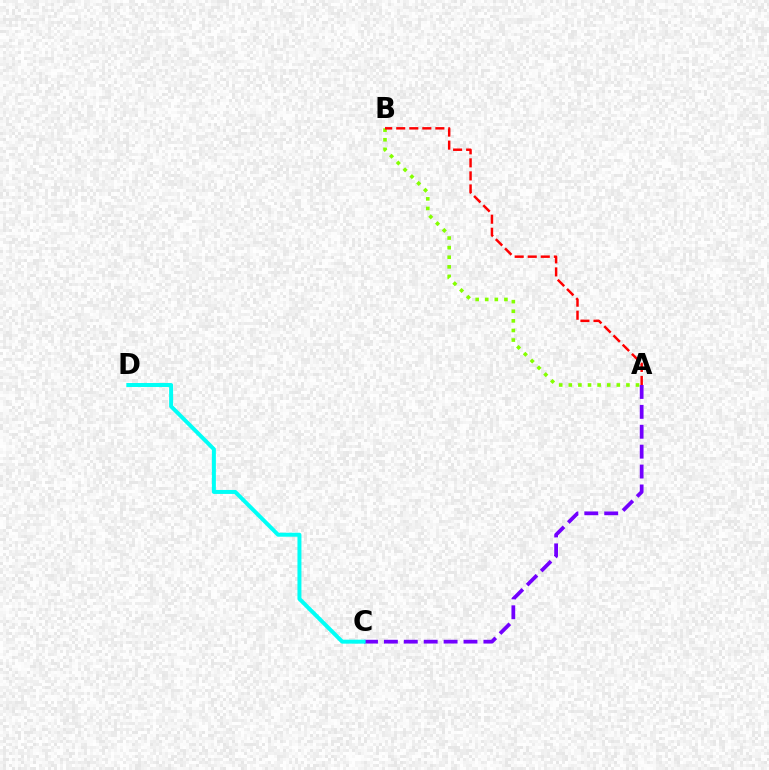{('A', 'B'): [{'color': '#84ff00', 'line_style': 'dotted', 'thickness': 2.61}, {'color': '#ff0000', 'line_style': 'dashed', 'thickness': 1.77}], ('A', 'C'): [{'color': '#7200ff', 'line_style': 'dashed', 'thickness': 2.7}], ('C', 'D'): [{'color': '#00fff6', 'line_style': 'solid', 'thickness': 2.86}]}